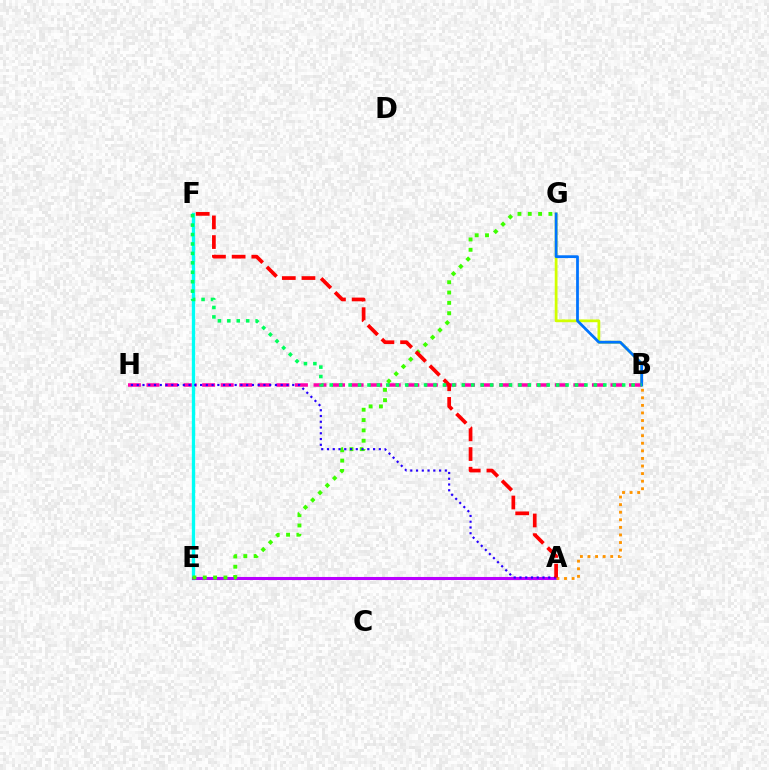{('B', 'G'): [{'color': '#d1ff00', 'line_style': 'solid', 'thickness': 1.99}, {'color': '#0074ff', 'line_style': 'solid', 'thickness': 1.99}], ('B', 'H'): [{'color': '#ff00ac', 'line_style': 'dashed', 'thickness': 2.52}], ('E', 'F'): [{'color': '#00fff6', 'line_style': 'solid', 'thickness': 2.39}], ('A', 'E'): [{'color': '#b900ff', 'line_style': 'solid', 'thickness': 2.2}], ('E', 'G'): [{'color': '#3dff00', 'line_style': 'dotted', 'thickness': 2.8}], ('A', 'B'): [{'color': '#ff9400', 'line_style': 'dotted', 'thickness': 2.06}], ('A', 'H'): [{'color': '#2500ff', 'line_style': 'dotted', 'thickness': 1.56}], ('A', 'F'): [{'color': '#ff0000', 'line_style': 'dashed', 'thickness': 2.67}], ('B', 'F'): [{'color': '#00ff5c', 'line_style': 'dotted', 'thickness': 2.56}]}